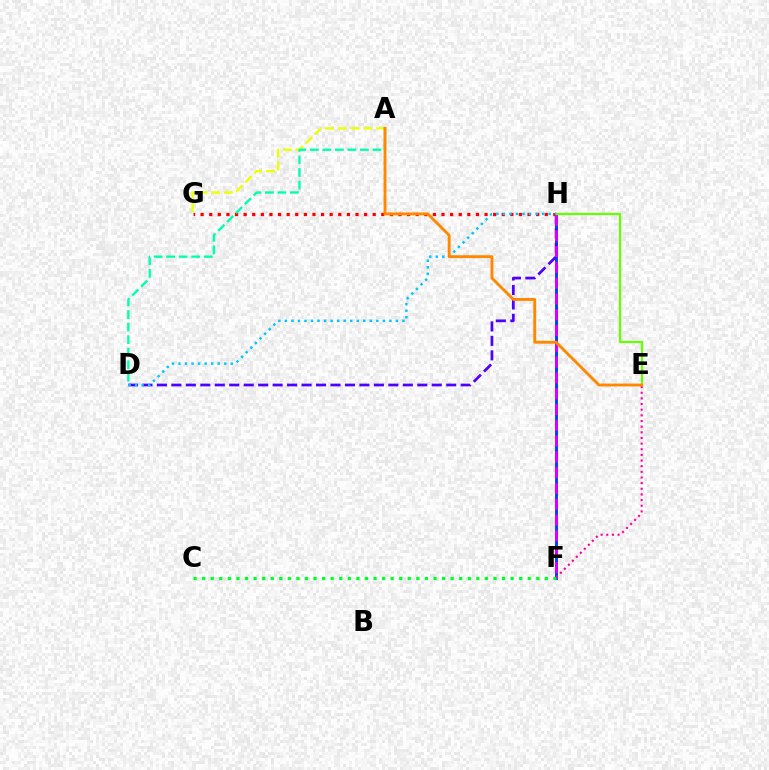{('A', 'G'): [{'color': '#eeff00', 'line_style': 'dashed', 'thickness': 1.73}], ('F', 'H'): [{'color': '#003fff', 'line_style': 'solid', 'thickness': 2.1}, {'color': '#d600ff', 'line_style': 'dashed', 'thickness': 2.15}], ('D', 'H'): [{'color': '#4f00ff', 'line_style': 'dashed', 'thickness': 1.97}, {'color': '#00c7ff', 'line_style': 'dotted', 'thickness': 1.77}], ('G', 'H'): [{'color': '#ff0000', 'line_style': 'dotted', 'thickness': 2.34}], ('A', 'D'): [{'color': '#00ffaf', 'line_style': 'dashed', 'thickness': 1.7}], ('C', 'F'): [{'color': '#00ff27', 'line_style': 'dotted', 'thickness': 2.33}], ('E', 'F'): [{'color': '#ff00a0', 'line_style': 'dotted', 'thickness': 1.54}], ('E', 'H'): [{'color': '#66ff00', 'line_style': 'solid', 'thickness': 1.59}], ('A', 'E'): [{'color': '#ff8800', 'line_style': 'solid', 'thickness': 2.08}]}